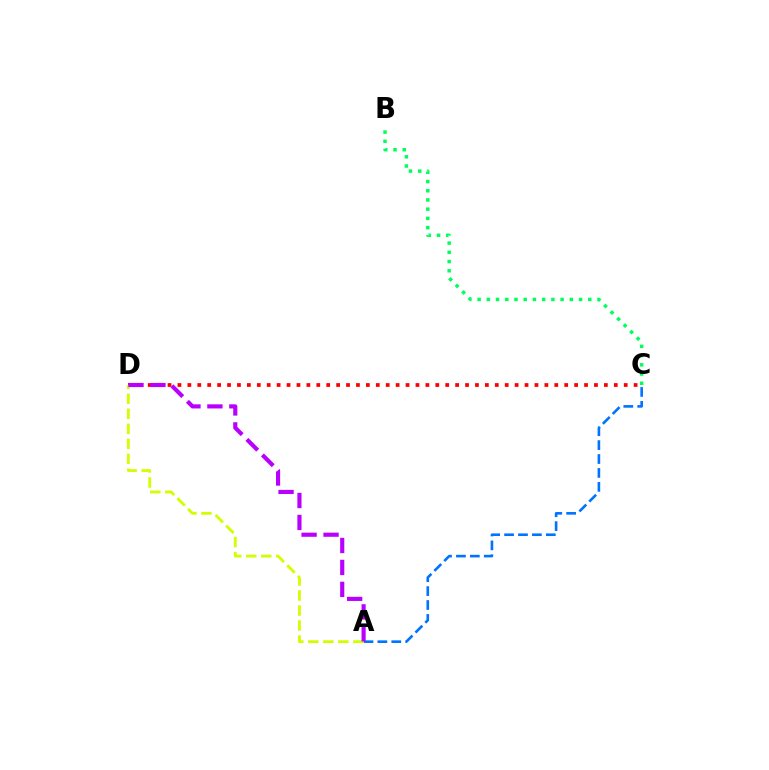{('A', 'C'): [{'color': '#0074ff', 'line_style': 'dashed', 'thickness': 1.89}], ('C', 'D'): [{'color': '#ff0000', 'line_style': 'dotted', 'thickness': 2.69}], ('B', 'C'): [{'color': '#00ff5c', 'line_style': 'dotted', 'thickness': 2.51}], ('A', 'D'): [{'color': '#d1ff00', 'line_style': 'dashed', 'thickness': 2.04}, {'color': '#b900ff', 'line_style': 'dashed', 'thickness': 2.98}]}